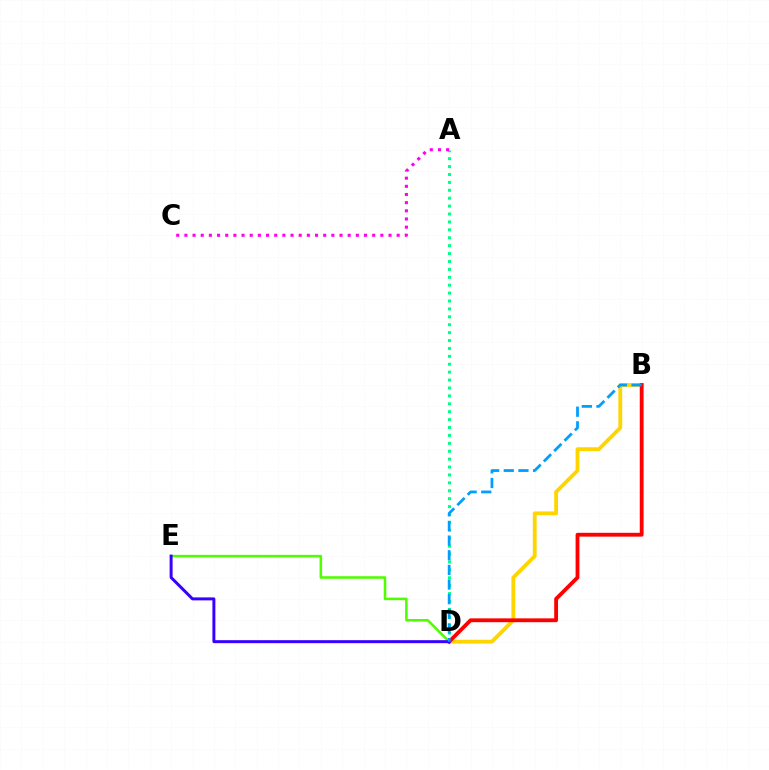{('B', 'D'): [{'color': '#ffd500', 'line_style': 'solid', 'thickness': 2.76}, {'color': '#ff0000', 'line_style': 'solid', 'thickness': 2.76}, {'color': '#009eff', 'line_style': 'dashed', 'thickness': 1.99}], ('D', 'E'): [{'color': '#4fff00', 'line_style': 'solid', 'thickness': 1.84}, {'color': '#3700ff', 'line_style': 'solid', 'thickness': 2.14}], ('A', 'D'): [{'color': '#00ff86', 'line_style': 'dotted', 'thickness': 2.15}], ('A', 'C'): [{'color': '#ff00ed', 'line_style': 'dotted', 'thickness': 2.22}]}